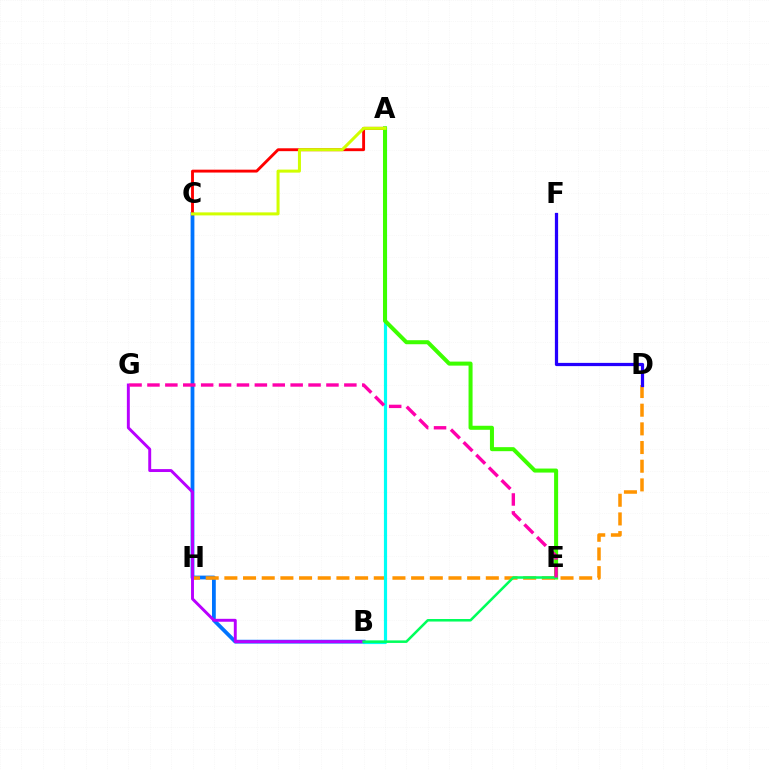{('B', 'C'): [{'color': '#0074ff', 'line_style': 'solid', 'thickness': 2.72}], ('D', 'H'): [{'color': '#ff9400', 'line_style': 'dashed', 'thickness': 2.54}], ('A', 'C'): [{'color': '#ff0000', 'line_style': 'solid', 'thickness': 2.07}, {'color': '#d1ff00', 'line_style': 'solid', 'thickness': 2.18}], ('A', 'B'): [{'color': '#00fff6', 'line_style': 'solid', 'thickness': 2.28}], ('A', 'E'): [{'color': '#3dff00', 'line_style': 'solid', 'thickness': 2.9}], ('B', 'G'): [{'color': '#b900ff', 'line_style': 'solid', 'thickness': 2.11}], ('B', 'E'): [{'color': '#00ff5c', 'line_style': 'solid', 'thickness': 1.82}], ('E', 'G'): [{'color': '#ff00ac', 'line_style': 'dashed', 'thickness': 2.43}], ('D', 'F'): [{'color': '#2500ff', 'line_style': 'solid', 'thickness': 2.33}]}